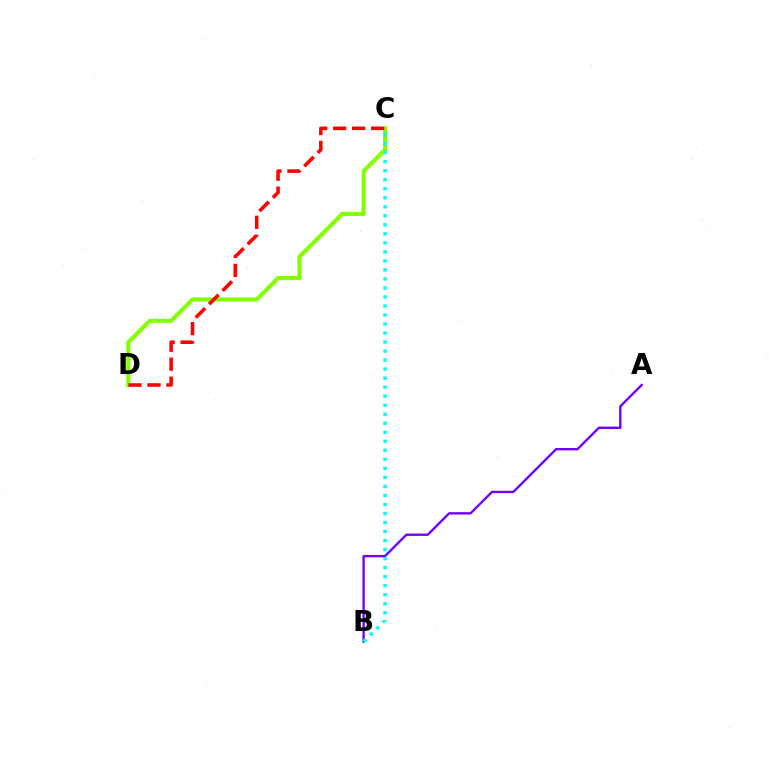{('A', 'B'): [{'color': '#7200ff', 'line_style': 'solid', 'thickness': 1.7}], ('C', 'D'): [{'color': '#84ff00', 'line_style': 'solid', 'thickness': 2.97}, {'color': '#ff0000', 'line_style': 'dashed', 'thickness': 2.58}], ('B', 'C'): [{'color': '#00fff6', 'line_style': 'dotted', 'thickness': 2.45}]}